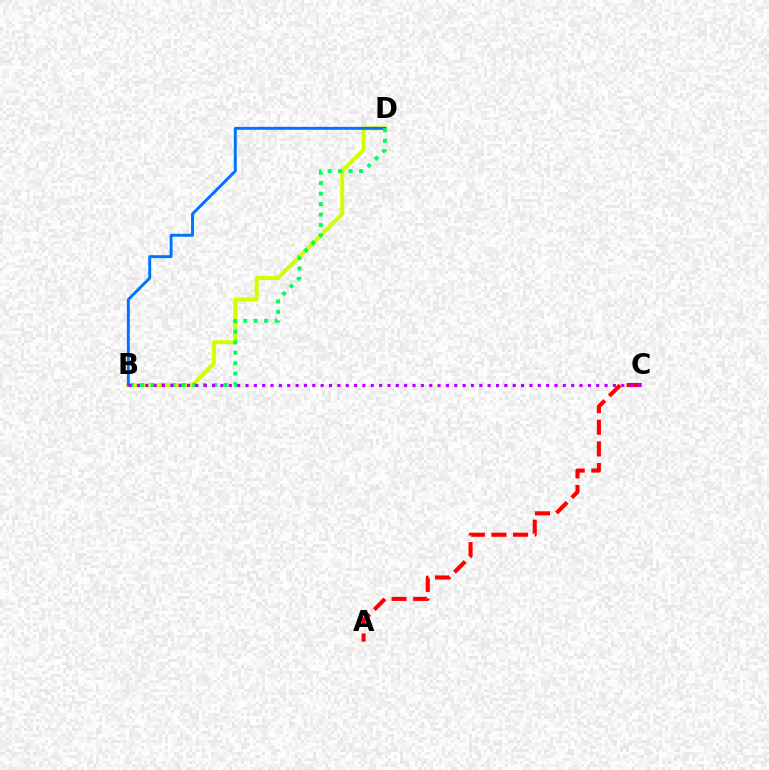{('A', 'C'): [{'color': '#ff0000', 'line_style': 'dashed', 'thickness': 2.94}], ('B', 'D'): [{'color': '#d1ff00', 'line_style': 'solid', 'thickness': 2.86}, {'color': '#0074ff', 'line_style': 'solid', 'thickness': 2.11}, {'color': '#00ff5c', 'line_style': 'dotted', 'thickness': 2.84}], ('B', 'C'): [{'color': '#b900ff', 'line_style': 'dotted', 'thickness': 2.27}]}